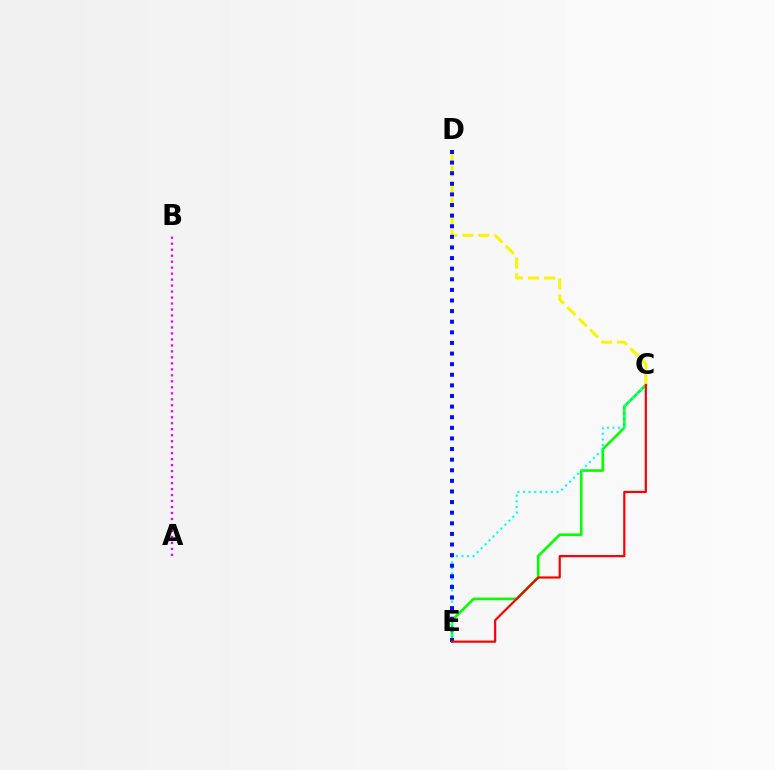{('C', 'E'): [{'color': '#08ff00', 'line_style': 'solid', 'thickness': 1.91}, {'color': '#00fff6', 'line_style': 'dotted', 'thickness': 1.52}, {'color': '#ff0000', 'line_style': 'solid', 'thickness': 1.58}], ('C', 'D'): [{'color': '#fcf500', 'line_style': 'dashed', 'thickness': 2.17}], ('A', 'B'): [{'color': '#ee00ff', 'line_style': 'dotted', 'thickness': 1.63}], ('D', 'E'): [{'color': '#0010ff', 'line_style': 'dotted', 'thickness': 2.88}]}